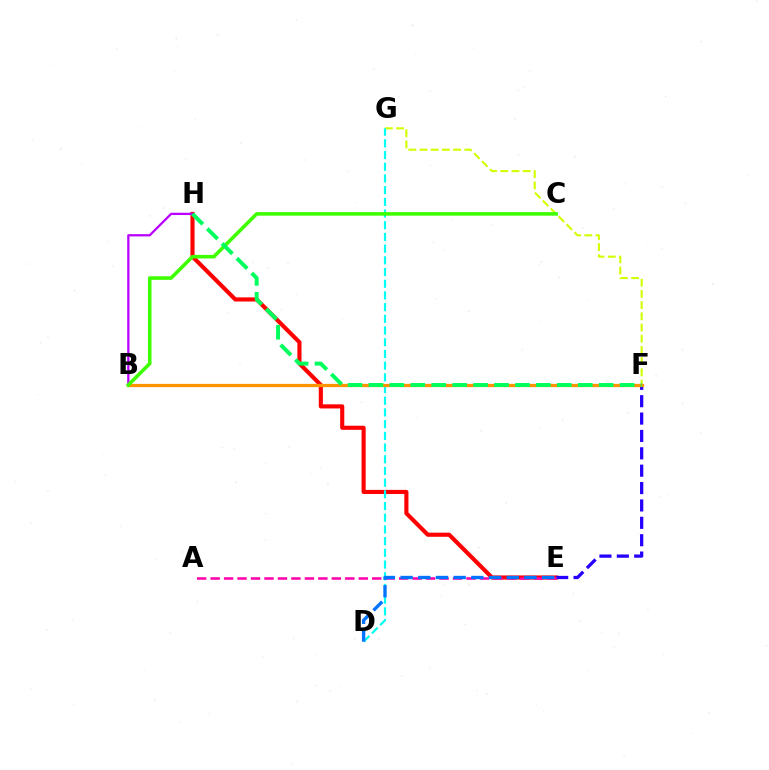{('E', 'H'): [{'color': '#ff0000', 'line_style': 'solid', 'thickness': 2.97}], ('F', 'G'): [{'color': '#d1ff00', 'line_style': 'dashed', 'thickness': 1.52}], ('B', 'H'): [{'color': '#b900ff', 'line_style': 'solid', 'thickness': 1.64}], ('E', 'F'): [{'color': '#2500ff', 'line_style': 'dashed', 'thickness': 2.36}], ('A', 'E'): [{'color': '#ff00ac', 'line_style': 'dashed', 'thickness': 1.83}], ('D', 'G'): [{'color': '#00fff6', 'line_style': 'dashed', 'thickness': 1.59}], ('D', 'E'): [{'color': '#0074ff', 'line_style': 'dashed', 'thickness': 2.4}], ('B', 'F'): [{'color': '#ff9400', 'line_style': 'solid', 'thickness': 2.32}], ('B', 'C'): [{'color': '#3dff00', 'line_style': 'solid', 'thickness': 2.57}], ('F', 'H'): [{'color': '#00ff5c', 'line_style': 'dashed', 'thickness': 2.84}]}